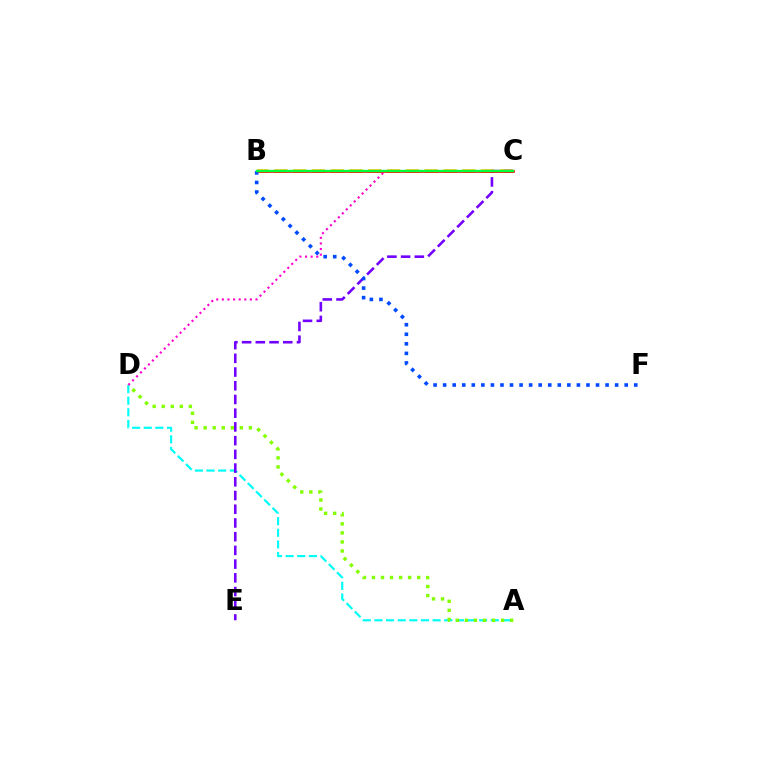{('B', 'C'): [{'color': '#ffbd00', 'line_style': 'dashed', 'thickness': 2.55}, {'color': '#ff0000', 'line_style': 'solid', 'thickness': 1.95}, {'color': '#00ff39', 'line_style': 'solid', 'thickness': 1.72}], ('A', 'D'): [{'color': '#00fff6', 'line_style': 'dashed', 'thickness': 1.58}, {'color': '#84ff00', 'line_style': 'dotted', 'thickness': 2.46}], ('C', 'E'): [{'color': '#7200ff', 'line_style': 'dashed', 'thickness': 1.86}], ('C', 'D'): [{'color': '#ff00cf', 'line_style': 'dotted', 'thickness': 1.52}], ('B', 'F'): [{'color': '#004bff', 'line_style': 'dotted', 'thickness': 2.6}]}